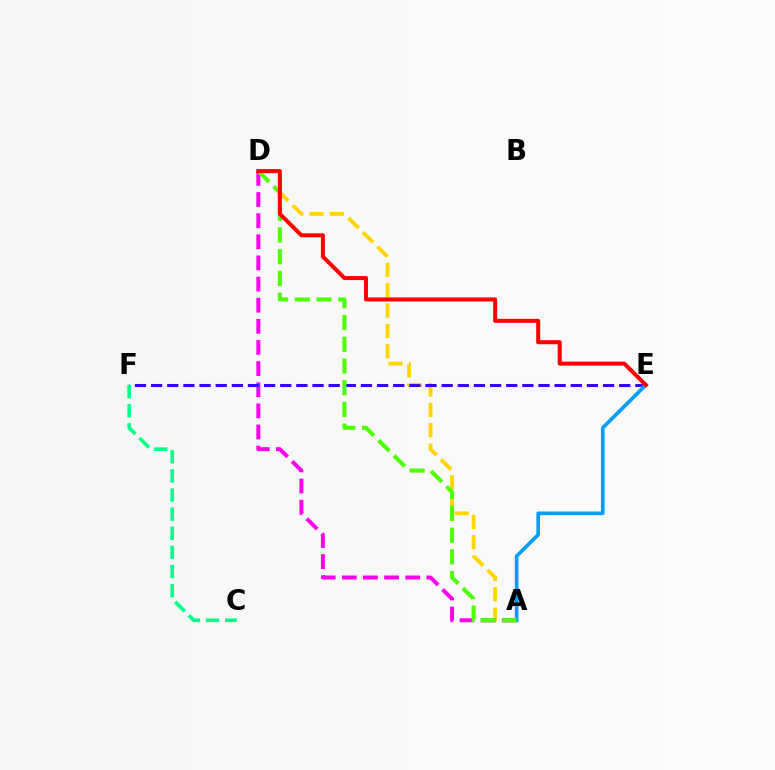{('A', 'D'): [{'color': '#ffd500', 'line_style': 'dashed', 'thickness': 2.76}, {'color': '#ff00ed', 'line_style': 'dashed', 'thickness': 2.87}, {'color': '#4fff00', 'line_style': 'dashed', 'thickness': 2.95}], ('E', 'F'): [{'color': '#3700ff', 'line_style': 'dashed', 'thickness': 2.19}], ('C', 'F'): [{'color': '#00ff86', 'line_style': 'dashed', 'thickness': 2.6}], ('A', 'E'): [{'color': '#009eff', 'line_style': 'solid', 'thickness': 2.62}], ('D', 'E'): [{'color': '#ff0000', 'line_style': 'solid', 'thickness': 2.89}]}